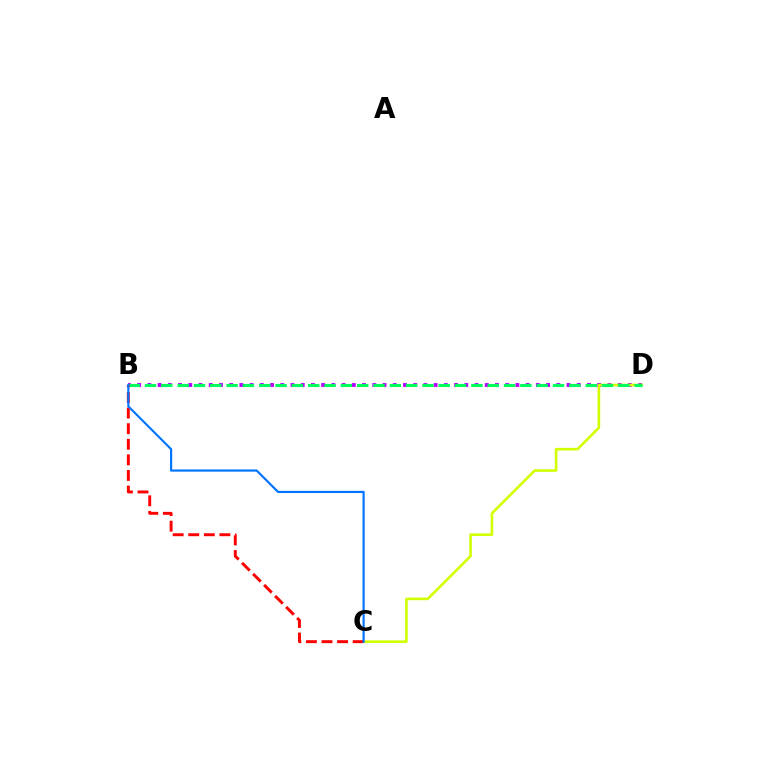{('B', 'D'): [{'color': '#b900ff', 'line_style': 'dotted', 'thickness': 2.78}, {'color': '#00ff5c', 'line_style': 'dashed', 'thickness': 2.22}], ('C', 'D'): [{'color': '#d1ff00', 'line_style': 'solid', 'thickness': 1.87}], ('B', 'C'): [{'color': '#ff0000', 'line_style': 'dashed', 'thickness': 2.12}, {'color': '#0074ff', 'line_style': 'solid', 'thickness': 1.56}]}